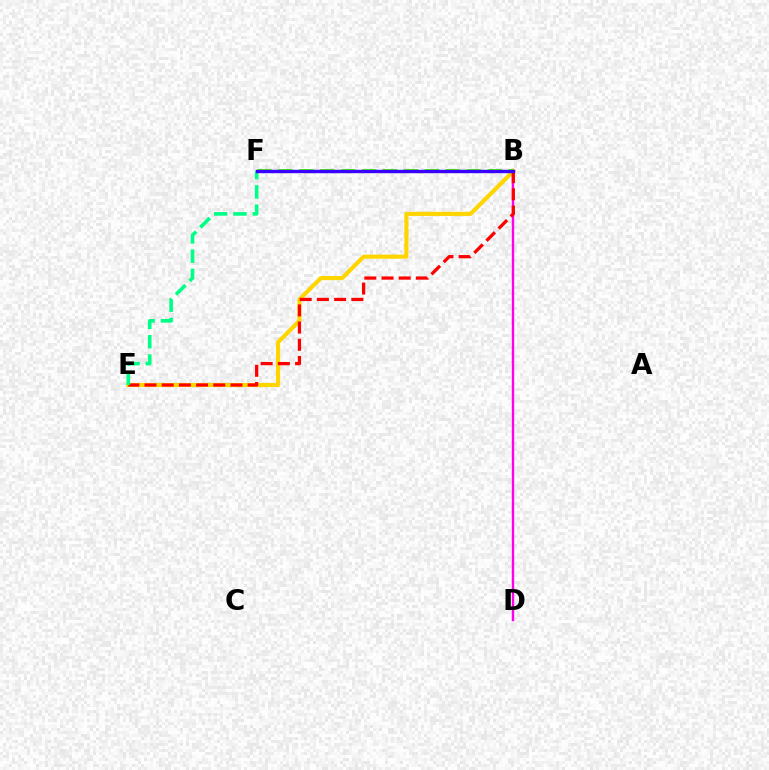{('B', 'E'): [{'color': '#ffd500', 'line_style': 'solid', 'thickness': 2.97}, {'color': '#ff0000', 'line_style': 'dashed', 'thickness': 2.34}], ('B', 'D'): [{'color': '#ff00ed', 'line_style': 'solid', 'thickness': 1.71}], ('B', 'F'): [{'color': '#4fff00', 'line_style': 'dashed', 'thickness': 2.85}, {'color': '#009eff', 'line_style': 'dashed', 'thickness': 2.17}, {'color': '#3700ff', 'line_style': 'solid', 'thickness': 2.44}], ('E', 'F'): [{'color': '#00ff86', 'line_style': 'dashed', 'thickness': 2.62}]}